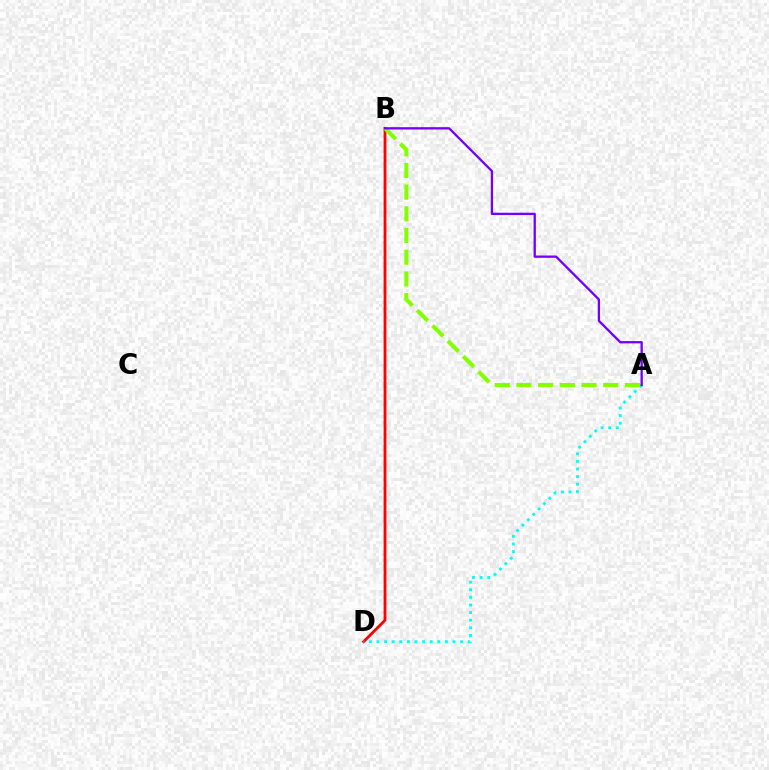{('B', 'D'): [{'color': '#ff0000', 'line_style': 'solid', 'thickness': 2.01}], ('A', 'D'): [{'color': '#00fff6', 'line_style': 'dotted', 'thickness': 2.07}], ('A', 'B'): [{'color': '#84ff00', 'line_style': 'dashed', 'thickness': 2.95}, {'color': '#7200ff', 'line_style': 'solid', 'thickness': 1.66}]}